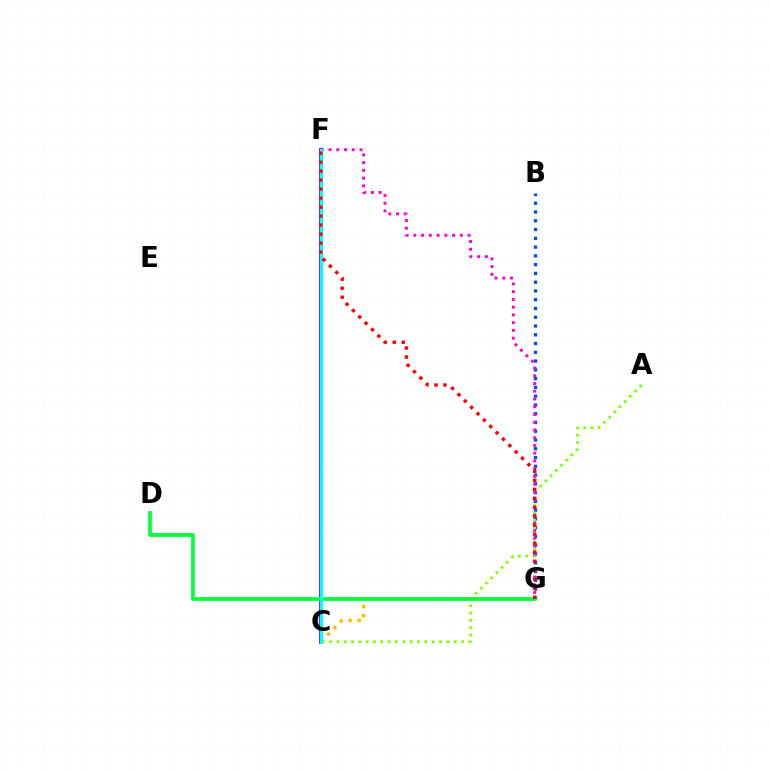{('B', 'G'): [{'color': '#004bff', 'line_style': 'dotted', 'thickness': 2.38}], ('C', 'F'): [{'color': '#7200ff', 'line_style': 'solid', 'thickness': 2.77}, {'color': '#00fff6', 'line_style': 'solid', 'thickness': 2.33}], ('A', 'C'): [{'color': '#84ff00', 'line_style': 'dotted', 'thickness': 1.99}], ('C', 'G'): [{'color': '#ffbd00', 'line_style': 'dotted', 'thickness': 2.47}], ('D', 'G'): [{'color': '#00ff39', 'line_style': 'solid', 'thickness': 2.67}], ('F', 'G'): [{'color': '#ff00cf', 'line_style': 'dotted', 'thickness': 2.1}, {'color': '#ff0000', 'line_style': 'dotted', 'thickness': 2.44}]}